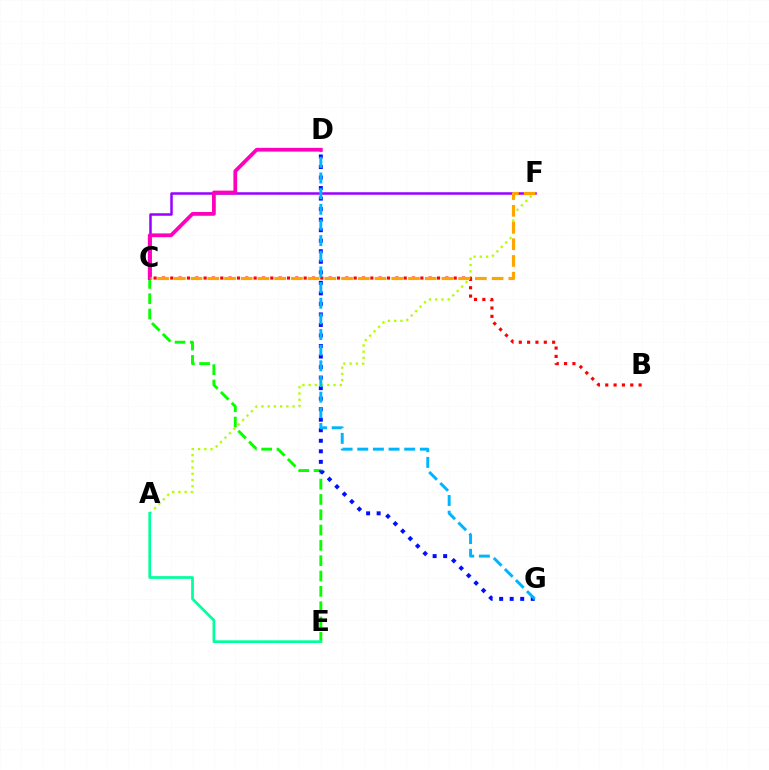{('C', 'E'): [{'color': '#08ff00', 'line_style': 'dashed', 'thickness': 2.08}], ('D', 'G'): [{'color': '#0010ff', 'line_style': 'dotted', 'thickness': 2.86}, {'color': '#00b5ff', 'line_style': 'dashed', 'thickness': 2.13}], ('A', 'F'): [{'color': '#b3ff00', 'line_style': 'dotted', 'thickness': 1.69}], ('B', 'C'): [{'color': '#ff0000', 'line_style': 'dotted', 'thickness': 2.26}], ('A', 'E'): [{'color': '#00ff9d', 'line_style': 'solid', 'thickness': 1.95}], ('C', 'F'): [{'color': '#9b00ff', 'line_style': 'solid', 'thickness': 1.81}, {'color': '#ffa500', 'line_style': 'dashed', 'thickness': 2.27}], ('C', 'D'): [{'color': '#ff00bd', 'line_style': 'solid', 'thickness': 2.7}]}